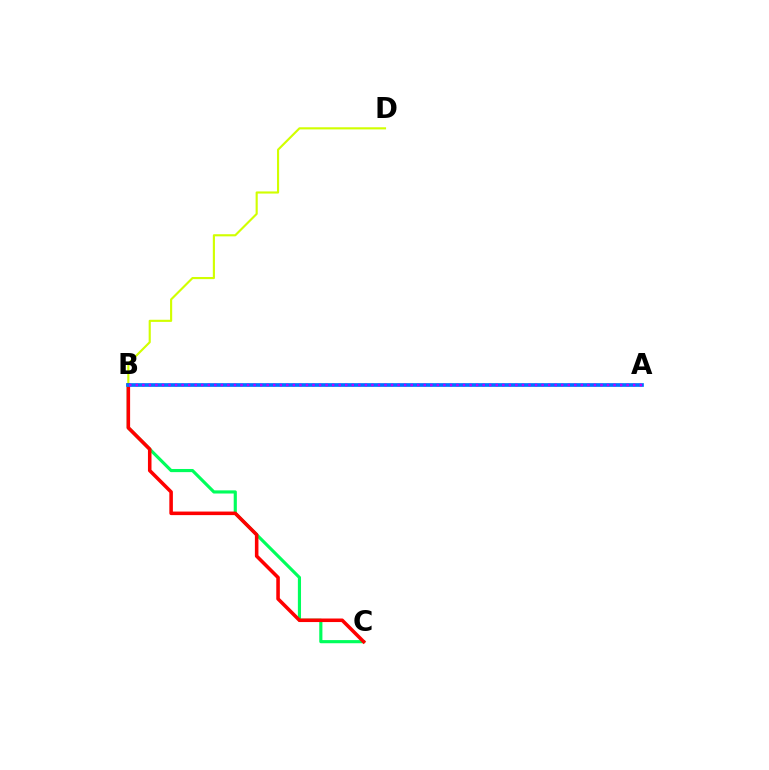{('B', 'D'): [{'color': '#d1ff00', 'line_style': 'solid', 'thickness': 1.54}], ('B', 'C'): [{'color': '#00ff5c', 'line_style': 'solid', 'thickness': 2.27}, {'color': '#ff0000', 'line_style': 'solid', 'thickness': 2.56}], ('A', 'B'): [{'color': '#0074ff', 'line_style': 'solid', 'thickness': 2.66}, {'color': '#b900ff', 'line_style': 'dotted', 'thickness': 1.78}]}